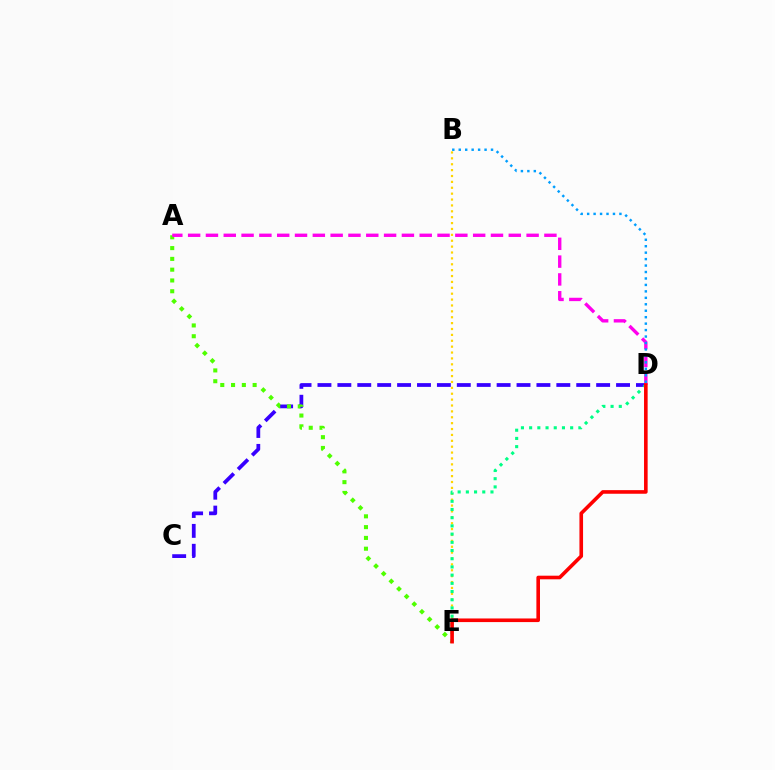{('C', 'D'): [{'color': '#3700ff', 'line_style': 'dashed', 'thickness': 2.7}], ('B', 'E'): [{'color': '#ffd500', 'line_style': 'dotted', 'thickness': 1.6}], ('A', 'E'): [{'color': '#4fff00', 'line_style': 'dotted', 'thickness': 2.93}], ('D', 'E'): [{'color': '#00ff86', 'line_style': 'dotted', 'thickness': 2.23}, {'color': '#ff0000', 'line_style': 'solid', 'thickness': 2.6}], ('A', 'D'): [{'color': '#ff00ed', 'line_style': 'dashed', 'thickness': 2.42}], ('B', 'D'): [{'color': '#009eff', 'line_style': 'dotted', 'thickness': 1.75}]}